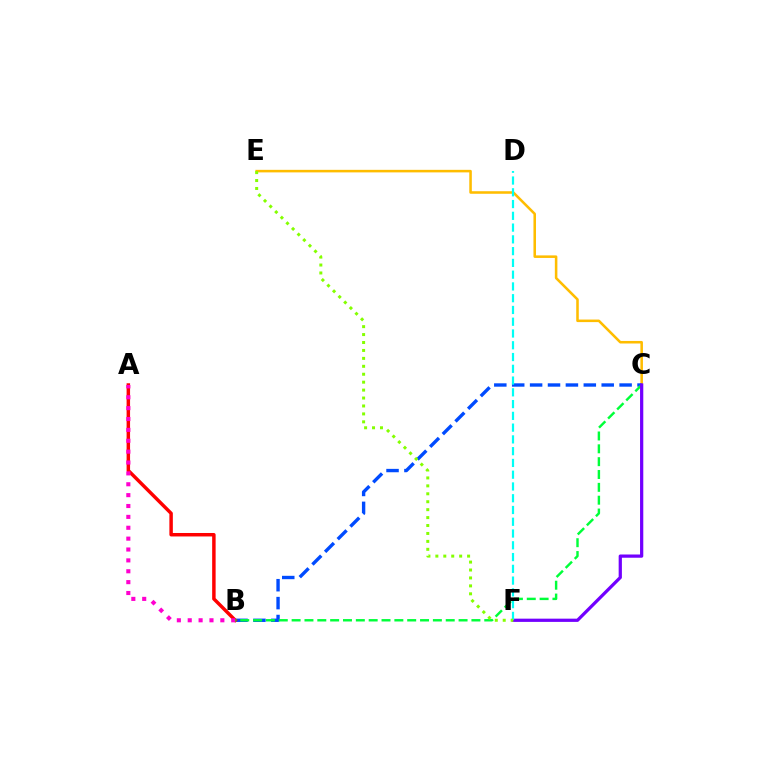{('C', 'E'): [{'color': '#ffbd00', 'line_style': 'solid', 'thickness': 1.83}], ('B', 'C'): [{'color': '#004bff', 'line_style': 'dashed', 'thickness': 2.43}, {'color': '#00ff39', 'line_style': 'dashed', 'thickness': 1.74}], ('A', 'B'): [{'color': '#ff0000', 'line_style': 'solid', 'thickness': 2.5}, {'color': '#ff00cf', 'line_style': 'dotted', 'thickness': 2.95}], ('C', 'F'): [{'color': '#7200ff', 'line_style': 'solid', 'thickness': 2.33}], ('D', 'F'): [{'color': '#00fff6', 'line_style': 'dashed', 'thickness': 1.6}], ('E', 'F'): [{'color': '#84ff00', 'line_style': 'dotted', 'thickness': 2.16}]}